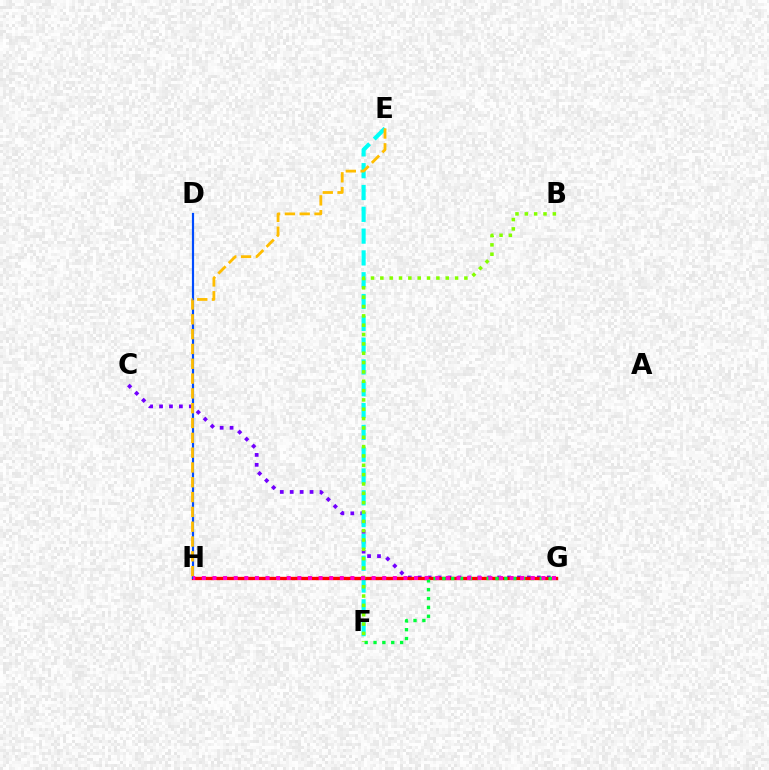{('C', 'G'): [{'color': '#7200ff', 'line_style': 'dotted', 'thickness': 2.7}], ('E', 'F'): [{'color': '#00fff6', 'line_style': 'dashed', 'thickness': 2.96}], ('G', 'H'): [{'color': '#ff0000', 'line_style': 'solid', 'thickness': 2.41}, {'color': '#ff00cf', 'line_style': 'dotted', 'thickness': 2.88}], ('F', 'G'): [{'color': '#00ff39', 'line_style': 'dotted', 'thickness': 2.41}], ('B', 'F'): [{'color': '#84ff00', 'line_style': 'dotted', 'thickness': 2.54}], ('D', 'H'): [{'color': '#004bff', 'line_style': 'solid', 'thickness': 1.57}], ('E', 'H'): [{'color': '#ffbd00', 'line_style': 'dashed', 'thickness': 2.01}]}